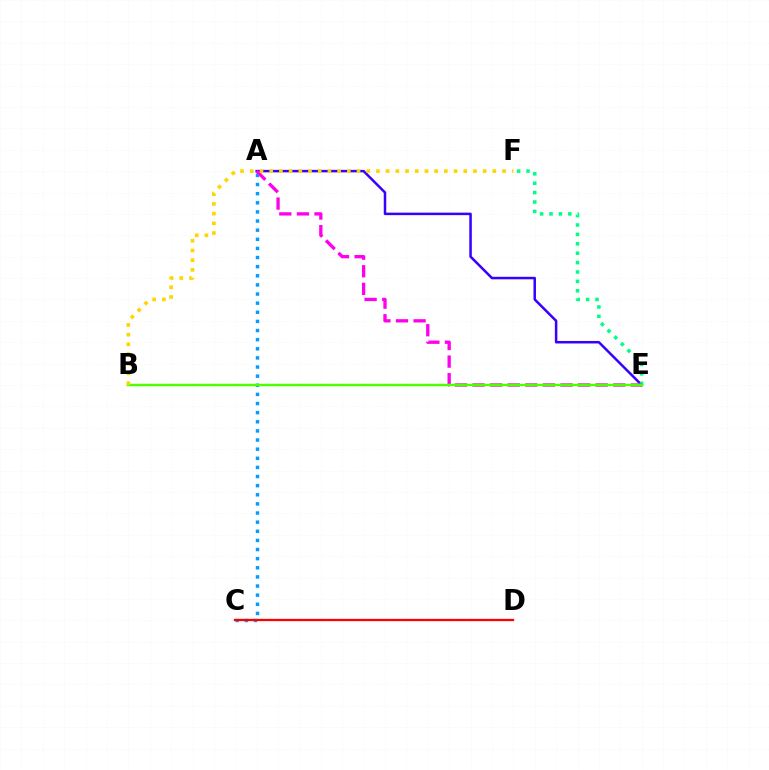{('A', 'C'): [{'color': '#009eff', 'line_style': 'dotted', 'thickness': 2.48}], ('C', 'D'): [{'color': '#ff0000', 'line_style': 'solid', 'thickness': 1.64}], ('A', 'E'): [{'color': '#3700ff', 'line_style': 'solid', 'thickness': 1.81}, {'color': '#ff00ed', 'line_style': 'dashed', 'thickness': 2.39}], ('E', 'F'): [{'color': '#00ff86', 'line_style': 'dotted', 'thickness': 2.55}], ('B', 'E'): [{'color': '#4fff00', 'line_style': 'solid', 'thickness': 1.78}], ('B', 'F'): [{'color': '#ffd500', 'line_style': 'dotted', 'thickness': 2.64}]}